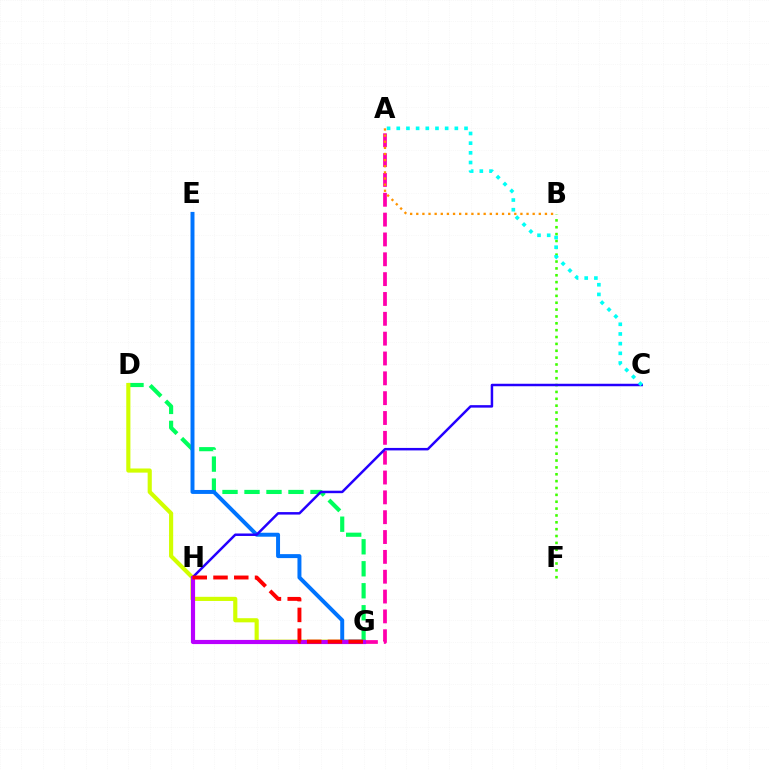{('D', 'G'): [{'color': '#00ff5c', 'line_style': 'dashed', 'thickness': 2.99}, {'color': '#d1ff00', 'line_style': 'solid', 'thickness': 2.98}], ('E', 'G'): [{'color': '#0074ff', 'line_style': 'solid', 'thickness': 2.85}], ('B', 'F'): [{'color': '#3dff00', 'line_style': 'dotted', 'thickness': 1.86}], ('A', 'G'): [{'color': '#ff00ac', 'line_style': 'dashed', 'thickness': 2.7}], ('A', 'B'): [{'color': '#ff9400', 'line_style': 'dotted', 'thickness': 1.66}], ('C', 'H'): [{'color': '#2500ff', 'line_style': 'solid', 'thickness': 1.79}], ('G', 'H'): [{'color': '#b900ff', 'line_style': 'solid', 'thickness': 2.99}, {'color': '#ff0000', 'line_style': 'dashed', 'thickness': 2.82}], ('A', 'C'): [{'color': '#00fff6', 'line_style': 'dotted', 'thickness': 2.63}]}